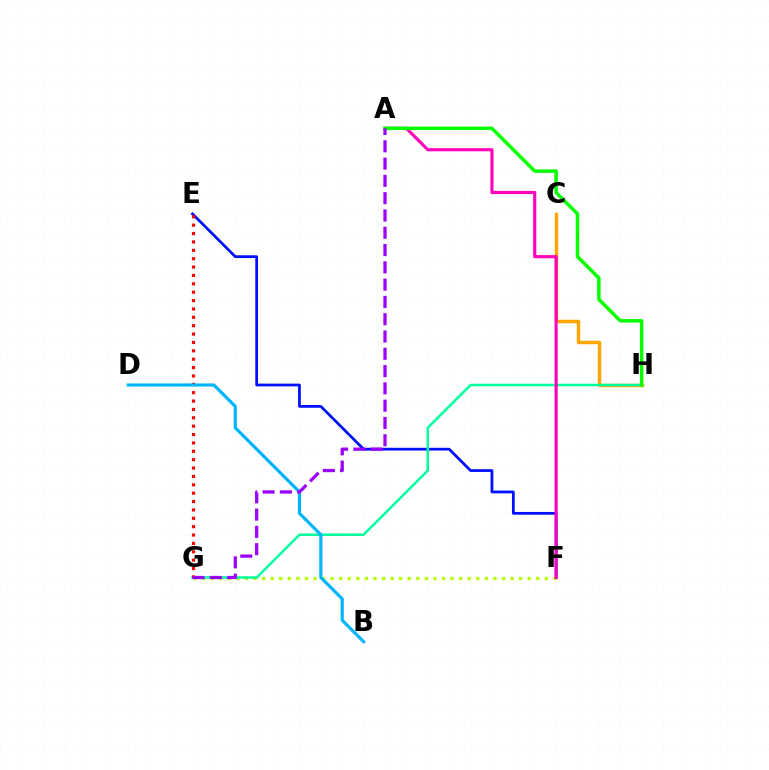{('E', 'F'): [{'color': '#0010ff', 'line_style': 'solid', 'thickness': 1.99}], ('C', 'H'): [{'color': '#ffa500', 'line_style': 'solid', 'thickness': 2.49}], ('F', 'G'): [{'color': '#b3ff00', 'line_style': 'dotted', 'thickness': 2.33}], ('G', 'H'): [{'color': '#00ff9d', 'line_style': 'solid', 'thickness': 1.79}], ('E', 'G'): [{'color': '#ff0000', 'line_style': 'dotted', 'thickness': 2.28}], ('A', 'F'): [{'color': '#ff00bd', 'line_style': 'solid', 'thickness': 2.26}], ('A', 'H'): [{'color': '#08ff00', 'line_style': 'solid', 'thickness': 2.51}], ('B', 'D'): [{'color': '#00b5ff', 'line_style': 'solid', 'thickness': 2.27}], ('A', 'G'): [{'color': '#9b00ff', 'line_style': 'dashed', 'thickness': 2.35}]}